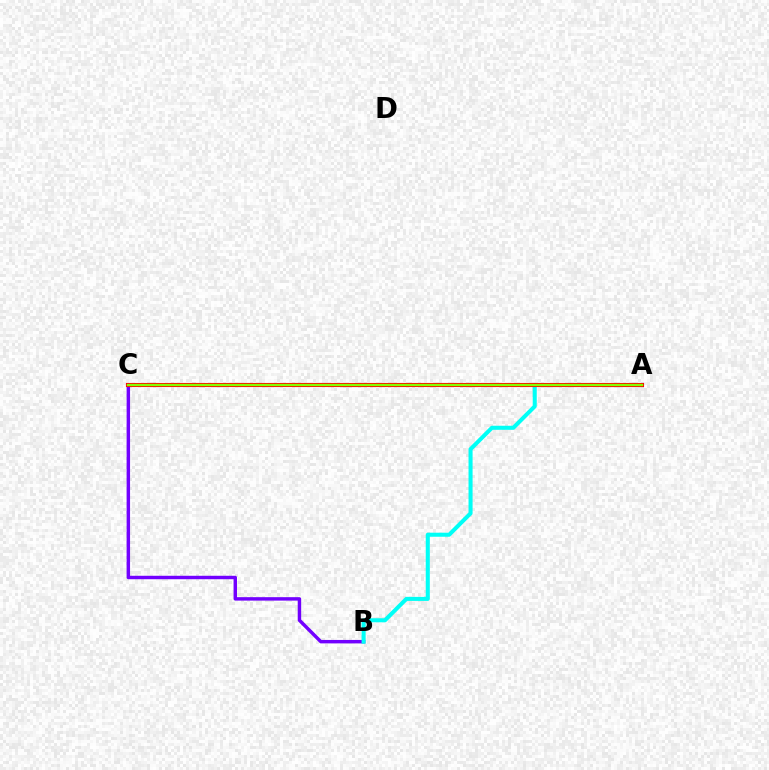{('B', 'C'): [{'color': '#7200ff', 'line_style': 'solid', 'thickness': 2.48}], ('A', 'B'): [{'color': '#00fff6', 'line_style': 'solid', 'thickness': 2.92}], ('A', 'C'): [{'color': '#ff0000', 'line_style': 'solid', 'thickness': 2.97}, {'color': '#84ff00', 'line_style': 'solid', 'thickness': 1.71}]}